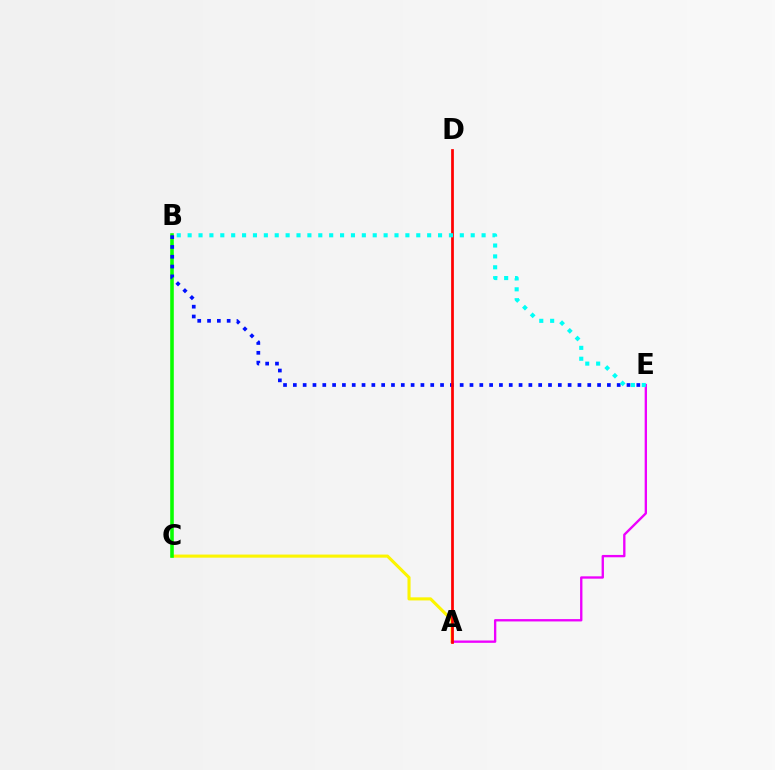{('A', 'C'): [{'color': '#fcf500', 'line_style': 'solid', 'thickness': 2.23}], ('B', 'C'): [{'color': '#08ff00', 'line_style': 'solid', 'thickness': 2.58}], ('B', 'E'): [{'color': '#0010ff', 'line_style': 'dotted', 'thickness': 2.67}, {'color': '#00fff6', 'line_style': 'dotted', 'thickness': 2.96}], ('A', 'E'): [{'color': '#ee00ff', 'line_style': 'solid', 'thickness': 1.69}], ('A', 'D'): [{'color': '#ff0000', 'line_style': 'solid', 'thickness': 1.97}]}